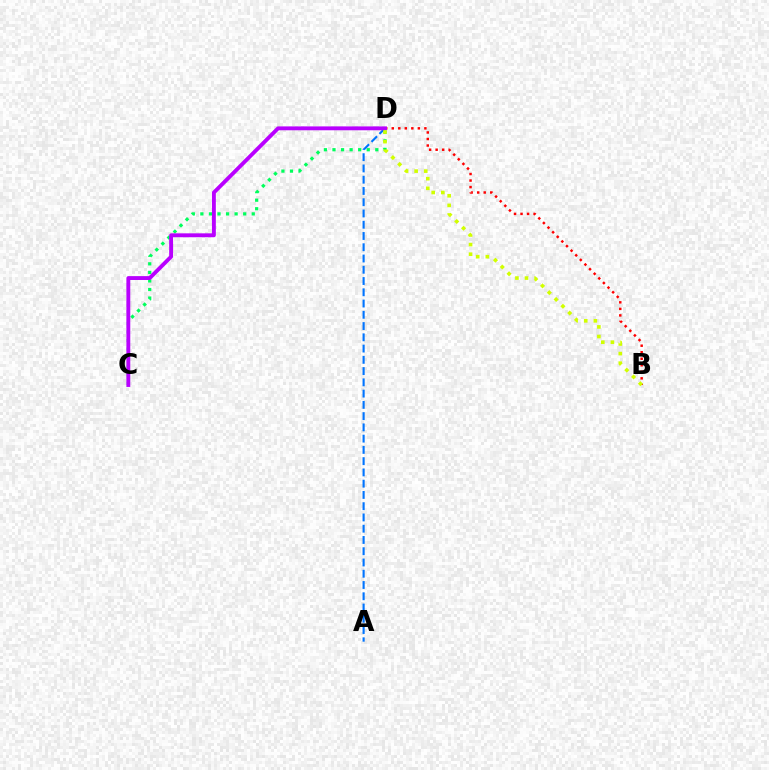{('B', 'D'): [{'color': '#ff0000', 'line_style': 'dotted', 'thickness': 1.77}, {'color': '#d1ff00', 'line_style': 'dotted', 'thickness': 2.61}], ('C', 'D'): [{'color': '#00ff5c', 'line_style': 'dotted', 'thickness': 2.33}, {'color': '#b900ff', 'line_style': 'solid', 'thickness': 2.79}], ('A', 'D'): [{'color': '#0074ff', 'line_style': 'dashed', 'thickness': 1.53}]}